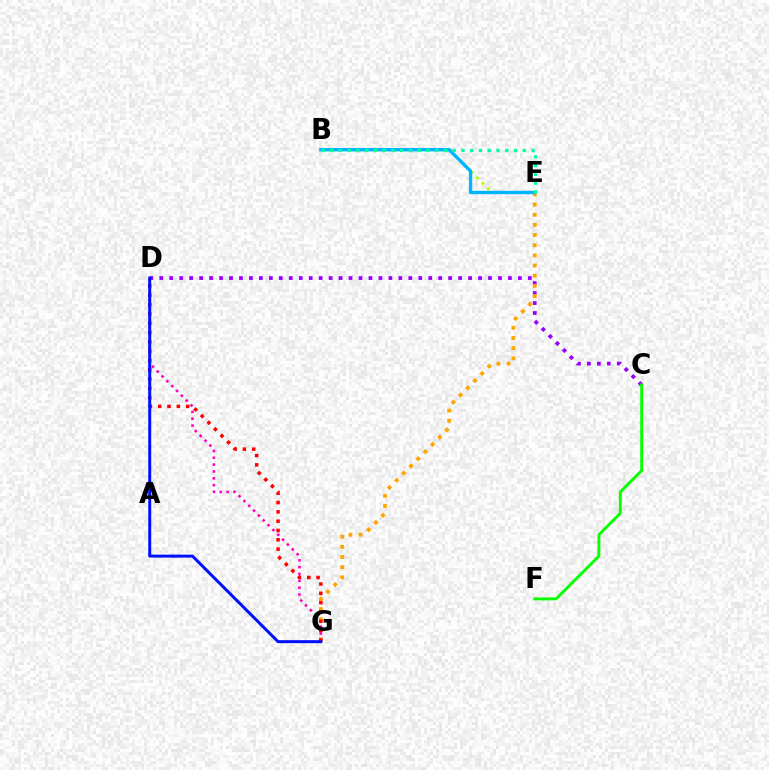{('C', 'D'): [{'color': '#9b00ff', 'line_style': 'dotted', 'thickness': 2.71}], ('D', 'G'): [{'color': '#ff00bd', 'line_style': 'dotted', 'thickness': 1.86}, {'color': '#ff0000', 'line_style': 'dotted', 'thickness': 2.53}, {'color': '#0010ff', 'line_style': 'solid', 'thickness': 2.15}], ('E', 'G'): [{'color': '#ffa500', 'line_style': 'dotted', 'thickness': 2.76}], ('C', 'F'): [{'color': '#08ff00', 'line_style': 'solid', 'thickness': 2.1}], ('B', 'E'): [{'color': '#b3ff00', 'line_style': 'dotted', 'thickness': 2.11}, {'color': '#00b5ff', 'line_style': 'solid', 'thickness': 2.43}, {'color': '#00ff9d', 'line_style': 'dotted', 'thickness': 2.38}]}